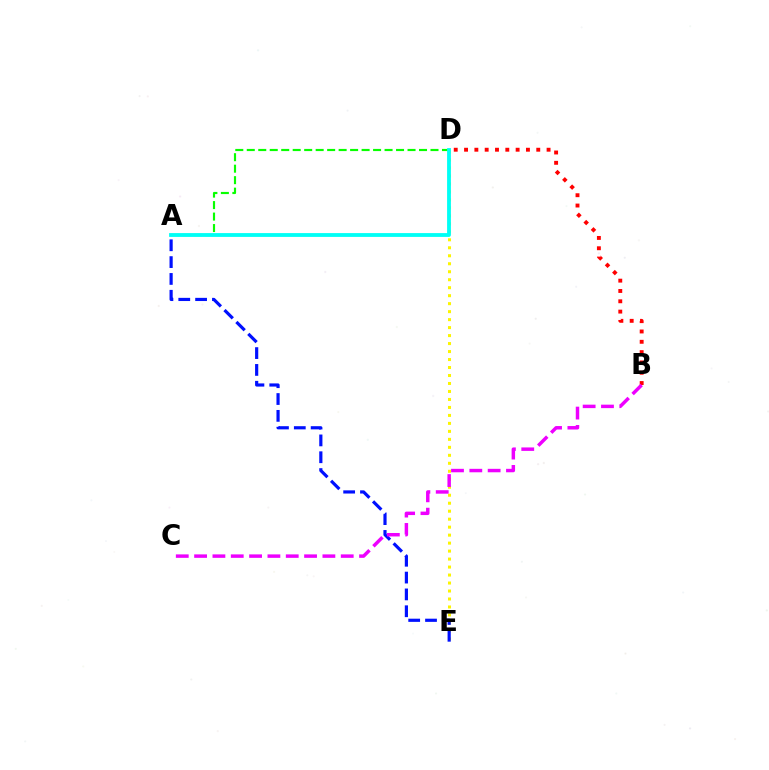{('D', 'E'): [{'color': '#fcf500', 'line_style': 'dotted', 'thickness': 2.17}], ('A', 'E'): [{'color': '#0010ff', 'line_style': 'dashed', 'thickness': 2.29}], ('B', 'D'): [{'color': '#ff0000', 'line_style': 'dotted', 'thickness': 2.8}], ('B', 'C'): [{'color': '#ee00ff', 'line_style': 'dashed', 'thickness': 2.49}], ('A', 'D'): [{'color': '#08ff00', 'line_style': 'dashed', 'thickness': 1.56}, {'color': '#00fff6', 'line_style': 'solid', 'thickness': 2.75}]}